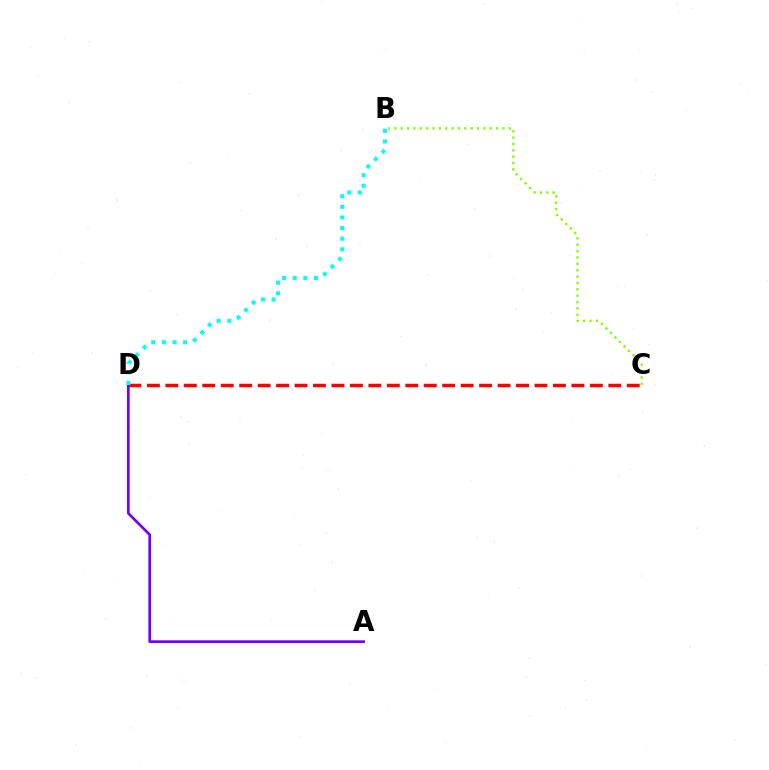{('C', 'D'): [{'color': '#ff0000', 'line_style': 'dashed', 'thickness': 2.51}], ('B', 'C'): [{'color': '#84ff00', 'line_style': 'dotted', 'thickness': 1.73}], ('A', 'D'): [{'color': '#7200ff', 'line_style': 'solid', 'thickness': 1.94}], ('B', 'D'): [{'color': '#00fff6', 'line_style': 'dotted', 'thickness': 2.89}]}